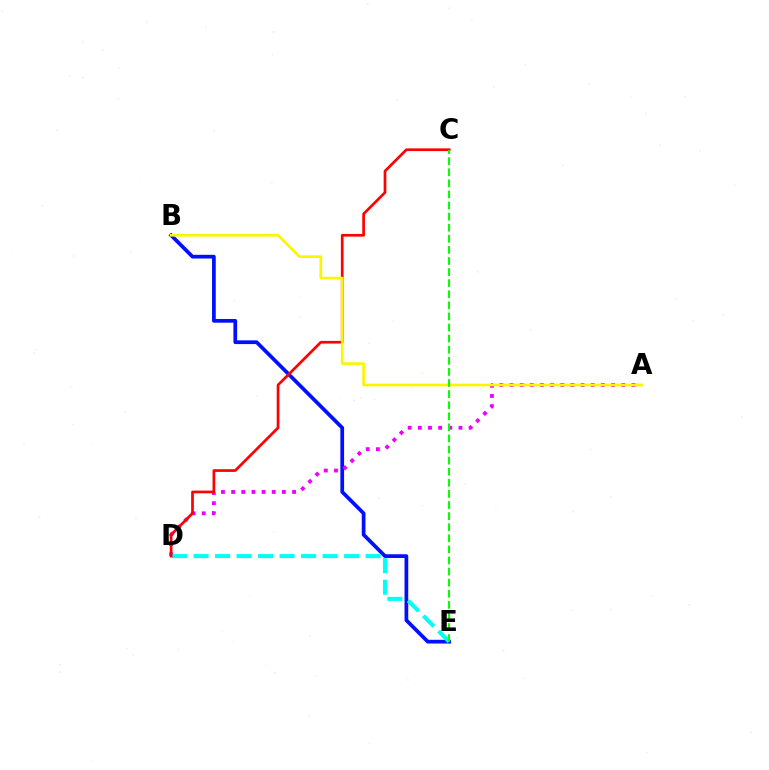{('B', 'E'): [{'color': '#0010ff', 'line_style': 'solid', 'thickness': 2.68}], ('A', 'D'): [{'color': '#ee00ff', 'line_style': 'dotted', 'thickness': 2.76}], ('D', 'E'): [{'color': '#00fff6', 'line_style': 'dashed', 'thickness': 2.92}], ('C', 'D'): [{'color': '#ff0000', 'line_style': 'solid', 'thickness': 1.94}], ('A', 'B'): [{'color': '#fcf500', 'line_style': 'solid', 'thickness': 1.92}], ('C', 'E'): [{'color': '#08ff00', 'line_style': 'dashed', 'thickness': 1.51}]}